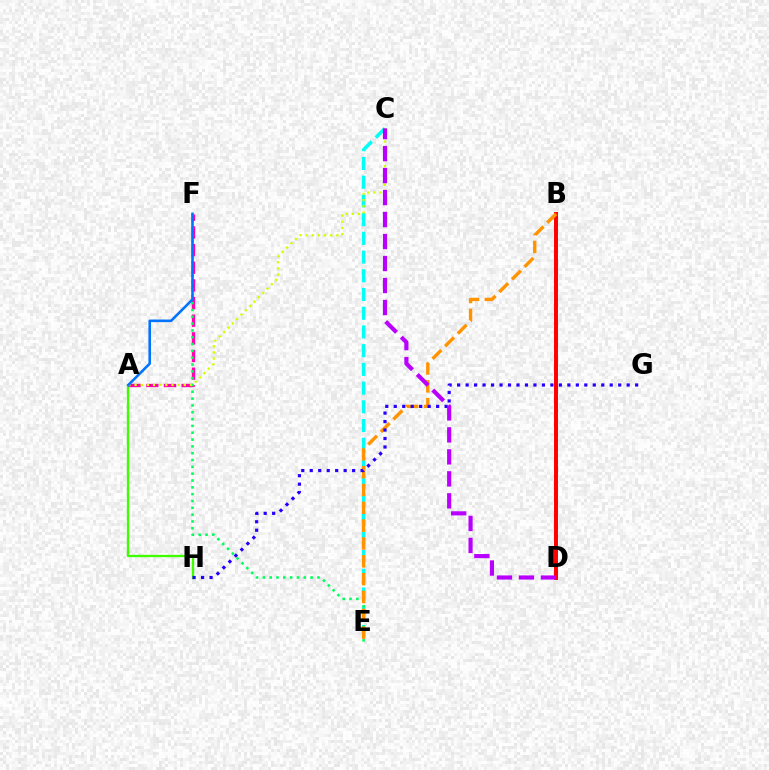{('C', 'E'): [{'color': '#00fff6', 'line_style': 'dashed', 'thickness': 2.54}], ('A', 'H'): [{'color': '#3dff00', 'line_style': 'solid', 'thickness': 1.67}], ('A', 'F'): [{'color': '#ff00ac', 'line_style': 'dashed', 'thickness': 2.4}, {'color': '#0074ff', 'line_style': 'solid', 'thickness': 1.86}], ('E', 'F'): [{'color': '#00ff5c', 'line_style': 'dotted', 'thickness': 1.85}], ('A', 'C'): [{'color': '#d1ff00', 'line_style': 'dotted', 'thickness': 1.67}], ('B', 'D'): [{'color': '#ff0000', 'line_style': 'solid', 'thickness': 2.85}], ('B', 'E'): [{'color': '#ff9400', 'line_style': 'dashed', 'thickness': 2.42}], ('G', 'H'): [{'color': '#2500ff', 'line_style': 'dotted', 'thickness': 2.3}], ('C', 'D'): [{'color': '#b900ff', 'line_style': 'dashed', 'thickness': 2.99}]}